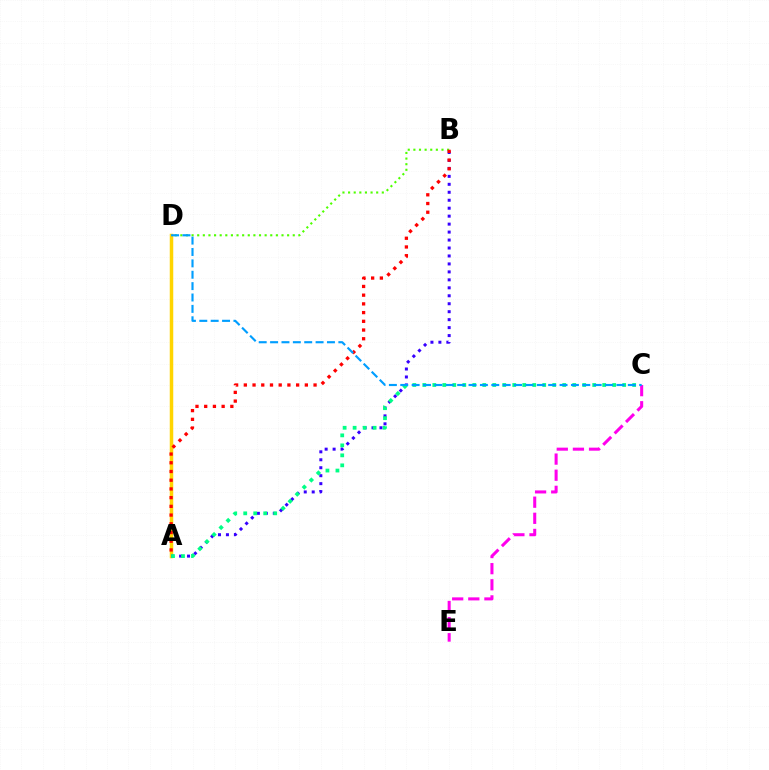{('A', 'D'): [{'color': '#ffd500', 'line_style': 'solid', 'thickness': 2.52}], ('A', 'B'): [{'color': '#3700ff', 'line_style': 'dotted', 'thickness': 2.16}, {'color': '#ff0000', 'line_style': 'dotted', 'thickness': 2.37}], ('B', 'D'): [{'color': '#4fff00', 'line_style': 'dotted', 'thickness': 1.53}], ('A', 'C'): [{'color': '#00ff86', 'line_style': 'dotted', 'thickness': 2.72}], ('C', 'E'): [{'color': '#ff00ed', 'line_style': 'dashed', 'thickness': 2.19}], ('C', 'D'): [{'color': '#009eff', 'line_style': 'dashed', 'thickness': 1.55}]}